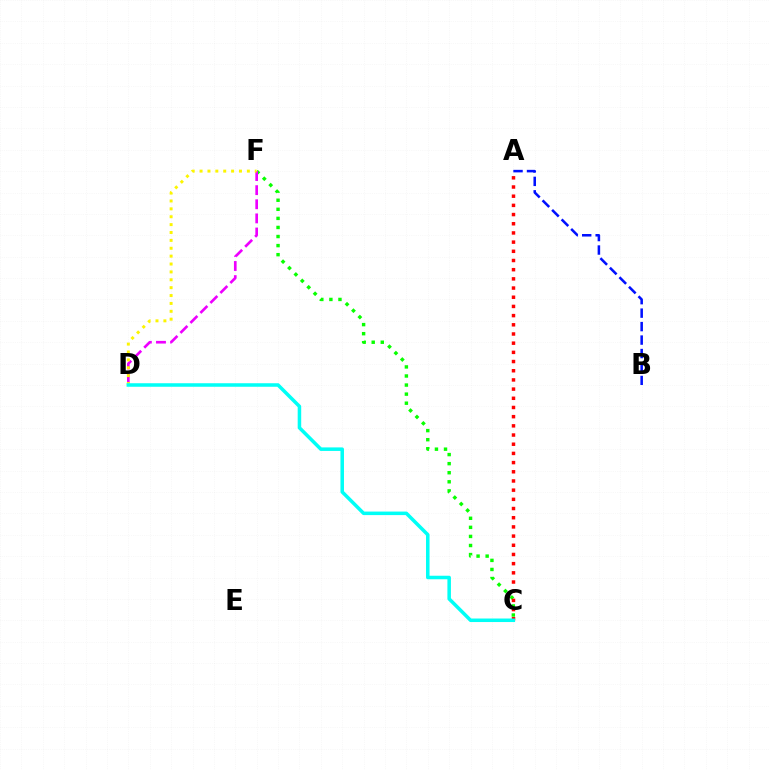{('C', 'F'): [{'color': '#08ff00', 'line_style': 'dotted', 'thickness': 2.46}], ('D', 'F'): [{'color': '#ee00ff', 'line_style': 'dashed', 'thickness': 1.92}, {'color': '#fcf500', 'line_style': 'dotted', 'thickness': 2.14}], ('A', 'C'): [{'color': '#ff0000', 'line_style': 'dotted', 'thickness': 2.5}], ('A', 'B'): [{'color': '#0010ff', 'line_style': 'dashed', 'thickness': 1.83}], ('C', 'D'): [{'color': '#00fff6', 'line_style': 'solid', 'thickness': 2.54}]}